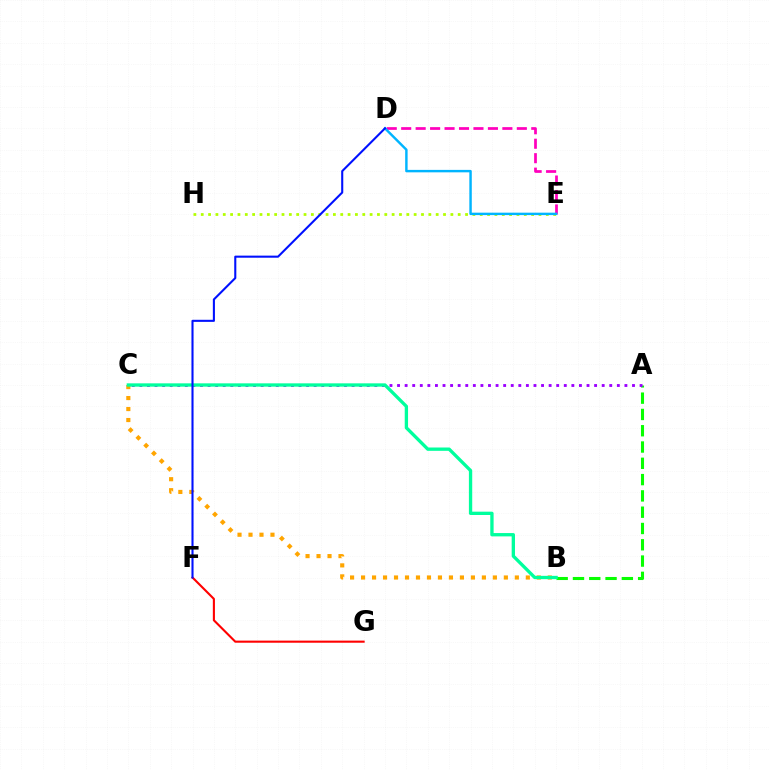{('E', 'H'): [{'color': '#b3ff00', 'line_style': 'dotted', 'thickness': 1.99}], ('A', 'B'): [{'color': '#08ff00', 'line_style': 'dashed', 'thickness': 2.21}], ('D', 'E'): [{'color': '#ff00bd', 'line_style': 'dashed', 'thickness': 1.96}, {'color': '#00b5ff', 'line_style': 'solid', 'thickness': 1.76}], ('A', 'C'): [{'color': '#9b00ff', 'line_style': 'dotted', 'thickness': 2.06}], ('F', 'G'): [{'color': '#ff0000', 'line_style': 'solid', 'thickness': 1.52}], ('B', 'C'): [{'color': '#ffa500', 'line_style': 'dotted', 'thickness': 2.98}, {'color': '#00ff9d', 'line_style': 'solid', 'thickness': 2.39}], ('D', 'F'): [{'color': '#0010ff', 'line_style': 'solid', 'thickness': 1.5}]}